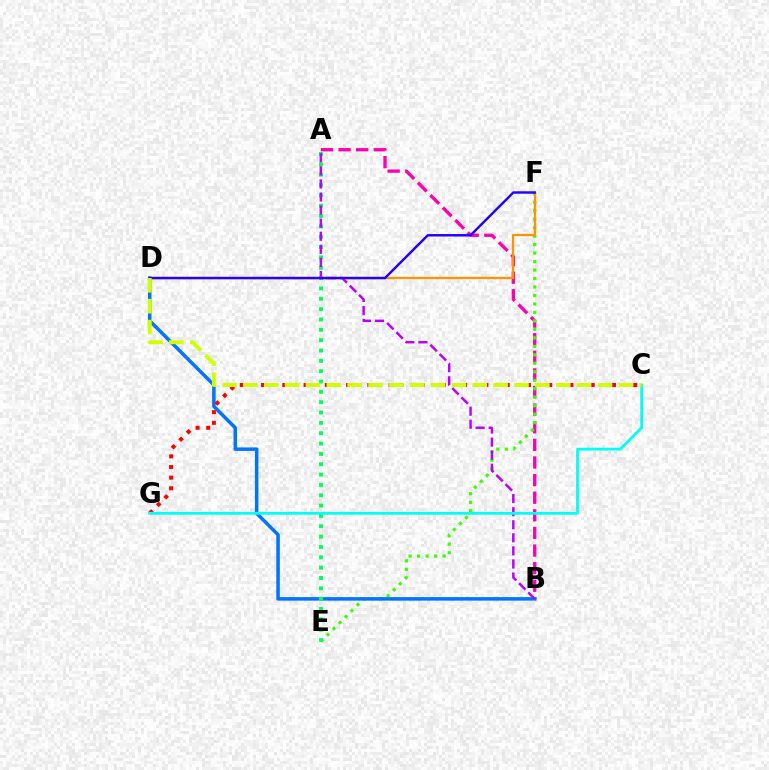{('A', 'B'): [{'color': '#ff00ac', 'line_style': 'dashed', 'thickness': 2.39}, {'color': '#b900ff', 'line_style': 'dashed', 'thickness': 1.78}], ('E', 'F'): [{'color': '#3dff00', 'line_style': 'dotted', 'thickness': 2.3}], ('B', 'D'): [{'color': '#0074ff', 'line_style': 'solid', 'thickness': 2.53}], ('C', 'G'): [{'color': '#ff0000', 'line_style': 'dotted', 'thickness': 2.89}, {'color': '#00fff6', 'line_style': 'solid', 'thickness': 2.0}], ('A', 'E'): [{'color': '#00ff5c', 'line_style': 'dotted', 'thickness': 2.81}], ('D', 'F'): [{'color': '#ff9400', 'line_style': 'solid', 'thickness': 1.63}, {'color': '#2500ff', 'line_style': 'solid', 'thickness': 1.77}], ('C', 'D'): [{'color': '#d1ff00', 'line_style': 'dashed', 'thickness': 2.83}]}